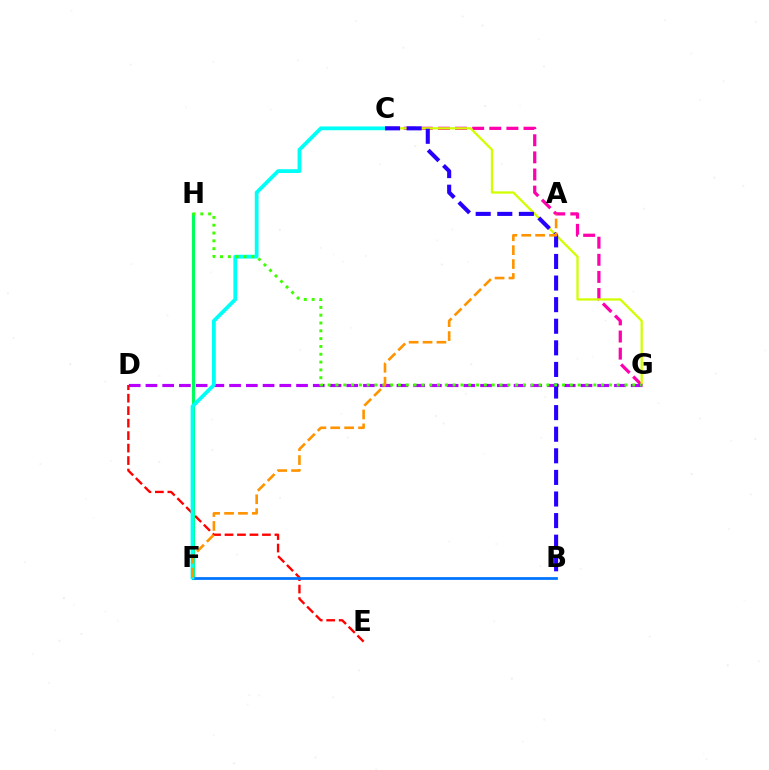{('D', 'E'): [{'color': '#ff0000', 'line_style': 'dashed', 'thickness': 1.69}], ('F', 'H'): [{'color': '#00ff5c', 'line_style': 'solid', 'thickness': 2.27}], ('C', 'G'): [{'color': '#ff00ac', 'line_style': 'dashed', 'thickness': 2.33}, {'color': '#d1ff00', 'line_style': 'solid', 'thickness': 1.64}], ('B', 'F'): [{'color': '#0074ff', 'line_style': 'solid', 'thickness': 1.98}], ('D', 'G'): [{'color': '#b900ff', 'line_style': 'dashed', 'thickness': 2.27}], ('C', 'F'): [{'color': '#00fff6', 'line_style': 'solid', 'thickness': 2.73}], ('B', 'C'): [{'color': '#2500ff', 'line_style': 'dashed', 'thickness': 2.93}], ('G', 'H'): [{'color': '#3dff00', 'line_style': 'dotted', 'thickness': 2.12}], ('A', 'F'): [{'color': '#ff9400', 'line_style': 'dashed', 'thickness': 1.89}]}